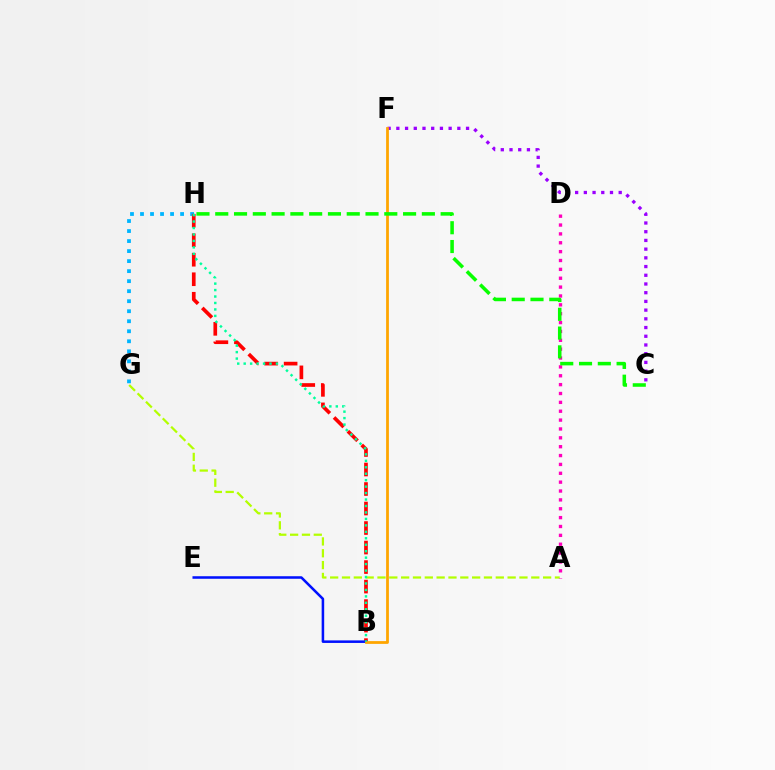{('A', 'G'): [{'color': '#b3ff00', 'line_style': 'dashed', 'thickness': 1.61}], ('C', 'F'): [{'color': '#9b00ff', 'line_style': 'dotted', 'thickness': 2.37}], ('G', 'H'): [{'color': '#00b5ff', 'line_style': 'dotted', 'thickness': 2.72}], ('B', 'H'): [{'color': '#ff0000', 'line_style': 'dashed', 'thickness': 2.65}, {'color': '#00ff9d', 'line_style': 'dotted', 'thickness': 1.75}], ('A', 'D'): [{'color': '#ff00bd', 'line_style': 'dotted', 'thickness': 2.41}], ('B', 'E'): [{'color': '#0010ff', 'line_style': 'solid', 'thickness': 1.83}], ('B', 'F'): [{'color': '#ffa500', 'line_style': 'solid', 'thickness': 1.99}], ('C', 'H'): [{'color': '#08ff00', 'line_style': 'dashed', 'thickness': 2.55}]}